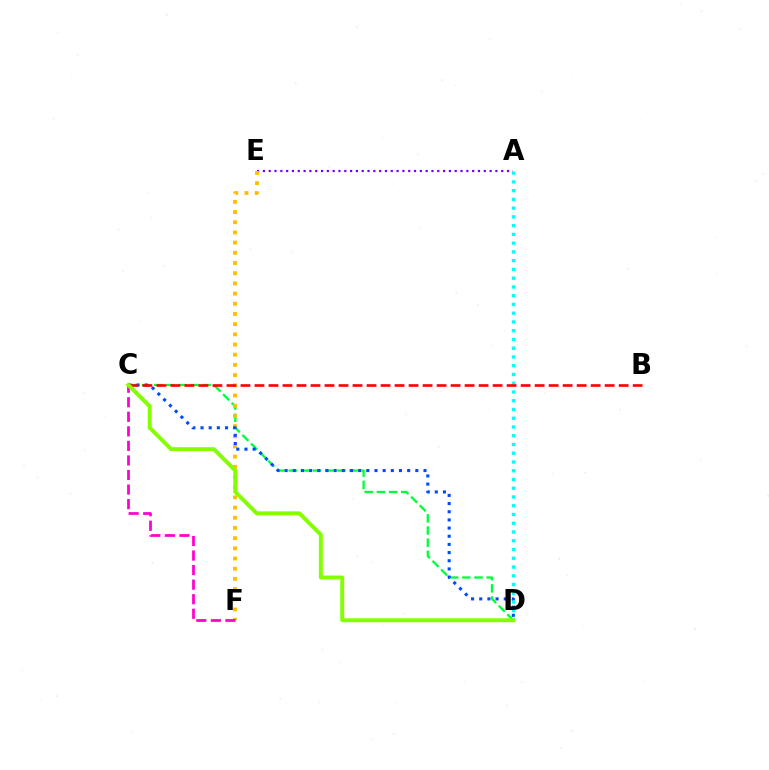{('A', 'E'): [{'color': '#7200ff', 'line_style': 'dotted', 'thickness': 1.58}], ('C', 'D'): [{'color': '#00ff39', 'line_style': 'dashed', 'thickness': 1.65}, {'color': '#004bff', 'line_style': 'dotted', 'thickness': 2.22}, {'color': '#84ff00', 'line_style': 'solid', 'thickness': 2.82}], ('E', 'F'): [{'color': '#ffbd00', 'line_style': 'dotted', 'thickness': 2.77}], ('C', 'F'): [{'color': '#ff00cf', 'line_style': 'dashed', 'thickness': 1.98}], ('A', 'D'): [{'color': '#00fff6', 'line_style': 'dotted', 'thickness': 2.38}], ('B', 'C'): [{'color': '#ff0000', 'line_style': 'dashed', 'thickness': 1.9}]}